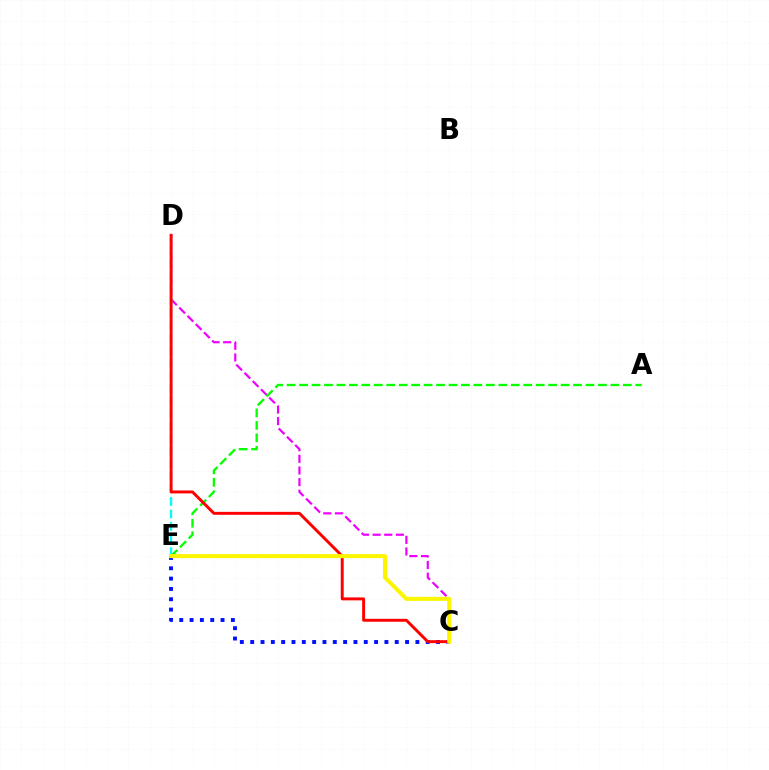{('C', 'D'): [{'color': '#ee00ff', 'line_style': 'dashed', 'thickness': 1.58}, {'color': '#ff0000', 'line_style': 'solid', 'thickness': 2.12}], ('D', 'E'): [{'color': '#00fff6', 'line_style': 'dashed', 'thickness': 1.7}], ('A', 'E'): [{'color': '#08ff00', 'line_style': 'dashed', 'thickness': 1.69}], ('C', 'E'): [{'color': '#0010ff', 'line_style': 'dotted', 'thickness': 2.81}, {'color': '#fcf500', 'line_style': 'solid', 'thickness': 2.9}]}